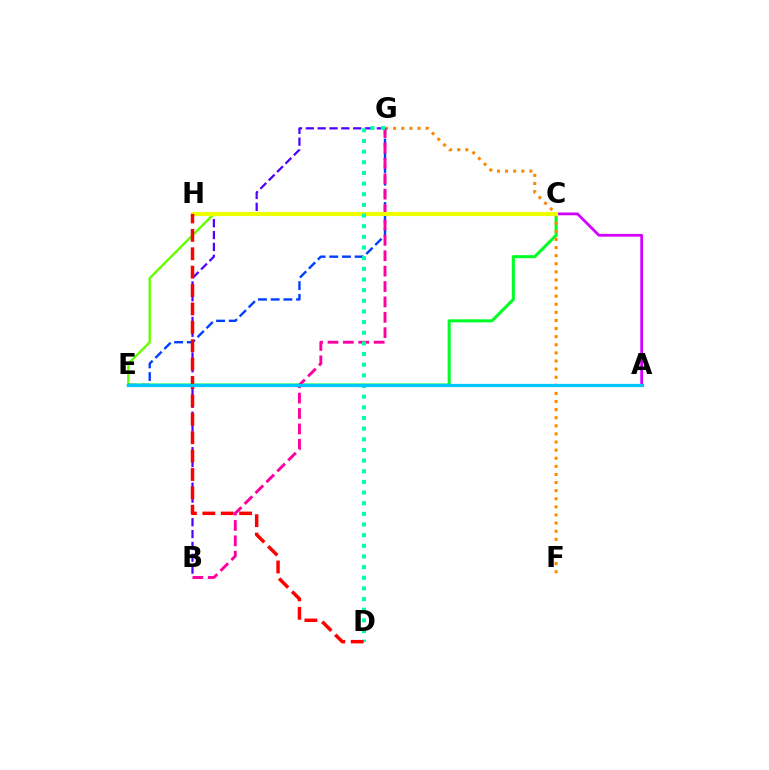{('C', 'E'): [{'color': '#00ff27', 'line_style': 'solid', 'thickness': 2.2}, {'color': '#66ff00', 'line_style': 'solid', 'thickness': 1.73}], ('A', 'C'): [{'color': '#d600ff', 'line_style': 'solid', 'thickness': 1.99}], ('F', 'G'): [{'color': '#ff8800', 'line_style': 'dotted', 'thickness': 2.2}], ('B', 'G'): [{'color': '#4f00ff', 'line_style': 'dashed', 'thickness': 1.61}, {'color': '#ff00a0', 'line_style': 'dashed', 'thickness': 2.09}], ('E', 'G'): [{'color': '#003fff', 'line_style': 'dashed', 'thickness': 1.72}], ('C', 'H'): [{'color': '#eeff00', 'line_style': 'solid', 'thickness': 2.95}], ('D', 'G'): [{'color': '#00ffaf', 'line_style': 'dotted', 'thickness': 2.89}], ('D', 'H'): [{'color': '#ff0000', 'line_style': 'dashed', 'thickness': 2.5}], ('A', 'E'): [{'color': '#00c7ff', 'line_style': 'solid', 'thickness': 2.32}]}